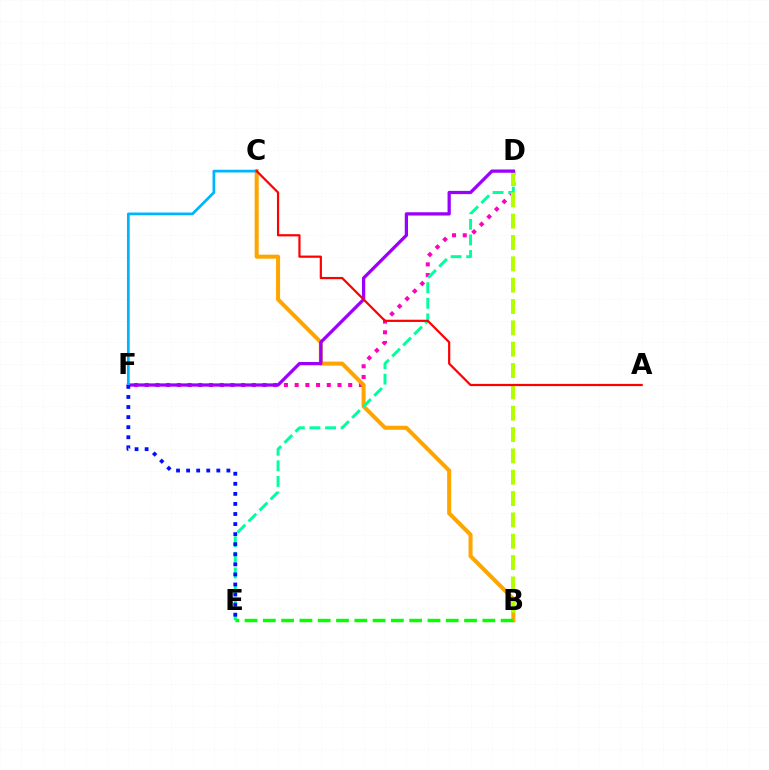{('D', 'F'): [{'color': '#ff00bd', 'line_style': 'dotted', 'thickness': 2.91}, {'color': '#9b00ff', 'line_style': 'solid', 'thickness': 2.35}], ('B', 'C'): [{'color': '#ffa500', 'line_style': 'solid', 'thickness': 2.9}], ('D', 'E'): [{'color': '#00ff9d', 'line_style': 'dashed', 'thickness': 2.12}], ('B', 'D'): [{'color': '#b3ff00', 'line_style': 'dashed', 'thickness': 2.9}], ('C', 'F'): [{'color': '#00b5ff', 'line_style': 'solid', 'thickness': 1.97}], ('E', 'F'): [{'color': '#0010ff', 'line_style': 'dotted', 'thickness': 2.74}], ('B', 'E'): [{'color': '#08ff00', 'line_style': 'dashed', 'thickness': 2.48}], ('A', 'C'): [{'color': '#ff0000', 'line_style': 'solid', 'thickness': 1.59}]}